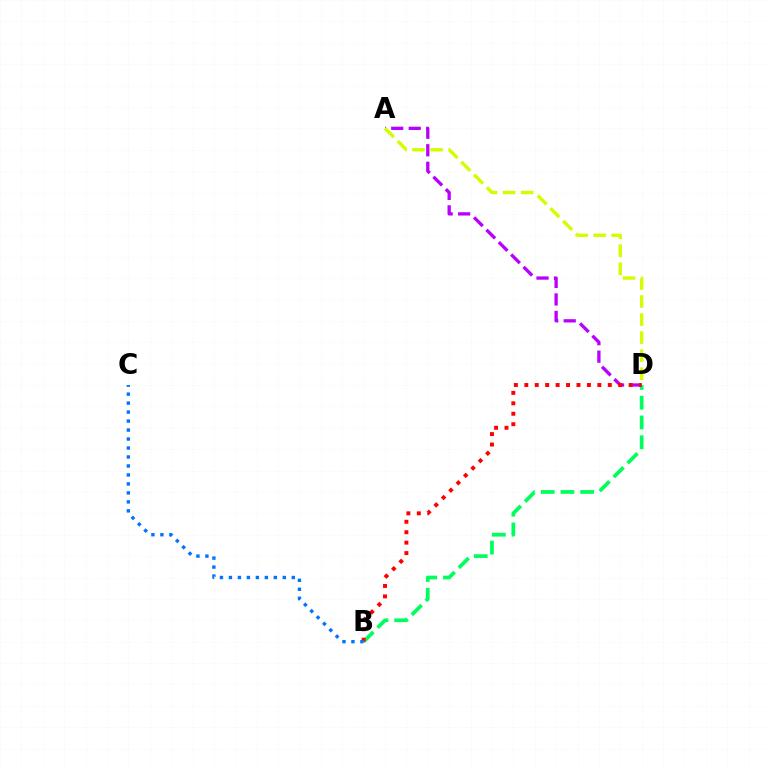{('A', 'D'): [{'color': '#b900ff', 'line_style': 'dashed', 'thickness': 2.38}, {'color': '#d1ff00', 'line_style': 'dashed', 'thickness': 2.45}], ('B', 'D'): [{'color': '#00ff5c', 'line_style': 'dashed', 'thickness': 2.69}, {'color': '#ff0000', 'line_style': 'dotted', 'thickness': 2.83}], ('B', 'C'): [{'color': '#0074ff', 'line_style': 'dotted', 'thickness': 2.44}]}